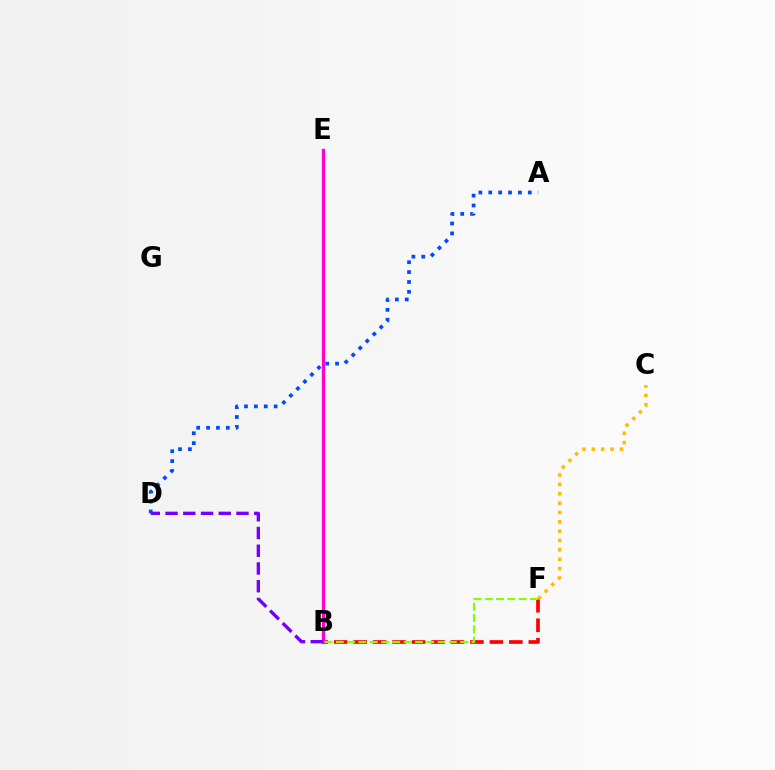{('A', 'D'): [{'color': '#004bff', 'line_style': 'dotted', 'thickness': 2.69}], ('B', 'E'): [{'color': '#00ff39', 'line_style': 'dashed', 'thickness': 2.06}, {'color': '#00fff6', 'line_style': 'solid', 'thickness': 2.32}, {'color': '#ff00cf', 'line_style': 'solid', 'thickness': 2.32}], ('B', 'F'): [{'color': '#ff0000', 'line_style': 'dashed', 'thickness': 2.64}, {'color': '#84ff00', 'line_style': 'dashed', 'thickness': 1.53}], ('B', 'D'): [{'color': '#7200ff', 'line_style': 'dashed', 'thickness': 2.41}], ('C', 'F'): [{'color': '#ffbd00', 'line_style': 'dotted', 'thickness': 2.54}]}